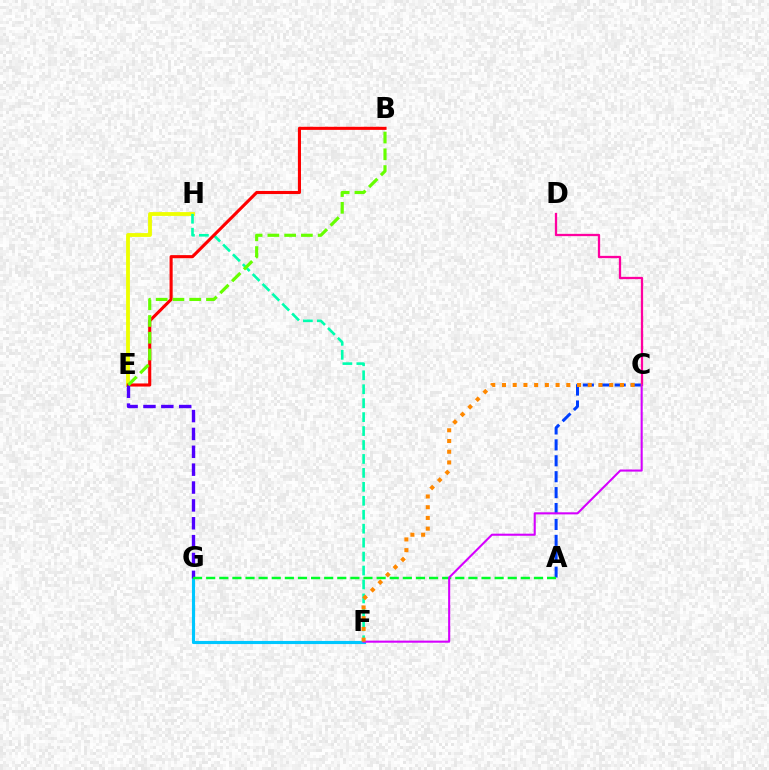{('F', 'G'): [{'color': '#00c7ff', 'line_style': 'solid', 'thickness': 2.24}], ('A', 'C'): [{'color': '#003fff', 'line_style': 'dashed', 'thickness': 2.16}], ('E', 'H'): [{'color': '#eeff00', 'line_style': 'solid', 'thickness': 2.75}], ('F', 'H'): [{'color': '#00ffaf', 'line_style': 'dashed', 'thickness': 1.89}], ('B', 'E'): [{'color': '#ff0000', 'line_style': 'solid', 'thickness': 2.23}, {'color': '#66ff00', 'line_style': 'dashed', 'thickness': 2.28}], ('E', 'G'): [{'color': '#4f00ff', 'line_style': 'dashed', 'thickness': 2.43}], ('A', 'G'): [{'color': '#00ff27', 'line_style': 'dashed', 'thickness': 1.78}], ('C', 'D'): [{'color': '#ff00a0', 'line_style': 'solid', 'thickness': 1.65}], ('C', 'F'): [{'color': '#d600ff', 'line_style': 'solid', 'thickness': 1.5}, {'color': '#ff8800', 'line_style': 'dotted', 'thickness': 2.91}]}